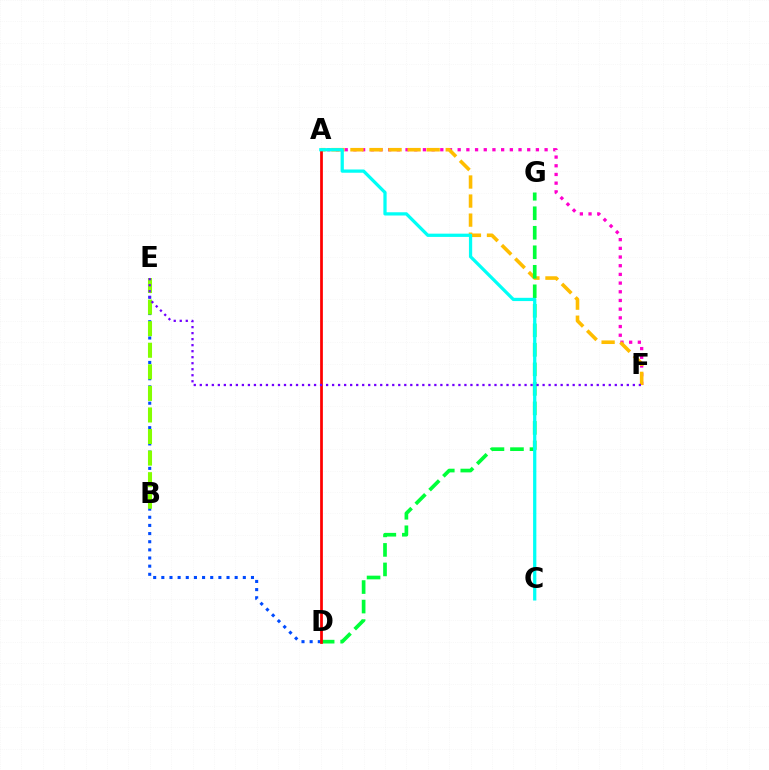{('A', 'F'): [{'color': '#ff00cf', 'line_style': 'dotted', 'thickness': 2.36}, {'color': '#ffbd00', 'line_style': 'dashed', 'thickness': 2.59}], ('D', 'E'): [{'color': '#004bff', 'line_style': 'dotted', 'thickness': 2.21}], ('B', 'E'): [{'color': '#84ff00', 'line_style': 'dashed', 'thickness': 2.93}], ('D', 'G'): [{'color': '#00ff39', 'line_style': 'dashed', 'thickness': 2.65}], ('A', 'D'): [{'color': '#ff0000', 'line_style': 'solid', 'thickness': 1.98}], ('A', 'C'): [{'color': '#00fff6', 'line_style': 'solid', 'thickness': 2.34}], ('E', 'F'): [{'color': '#7200ff', 'line_style': 'dotted', 'thickness': 1.63}]}